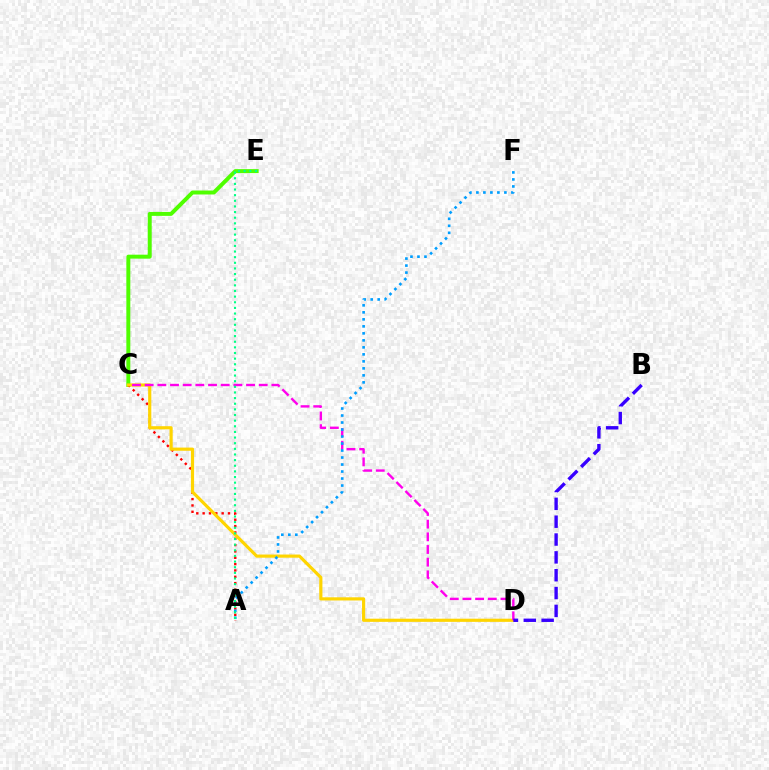{('C', 'E'): [{'color': '#4fff00', 'line_style': 'solid', 'thickness': 2.85}], ('A', 'C'): [{'color': '#ff0000', 'line_style': 'dotted', 'thickness': 1.72}], ('C', 'D'): [{'color': '#ffd500', 'line_style': 'solid', 'thickness': 2.28}, {'color': '#ff00ed', 'line_style': 'dashed', 'thickness': 1.72}], ('B', 'D'): [{'color': '#3700ff', 'line_style': 'dashed', 'thickness': 2.42}], ('A', 'F'): [{'color': '#009eff', 'line_style': 'dotted', 'thickness': 1.9}], ('A', 'E'): [{'color': '#00ff86', 'line_style': 'dotted', 'thickness': 1.53}]}